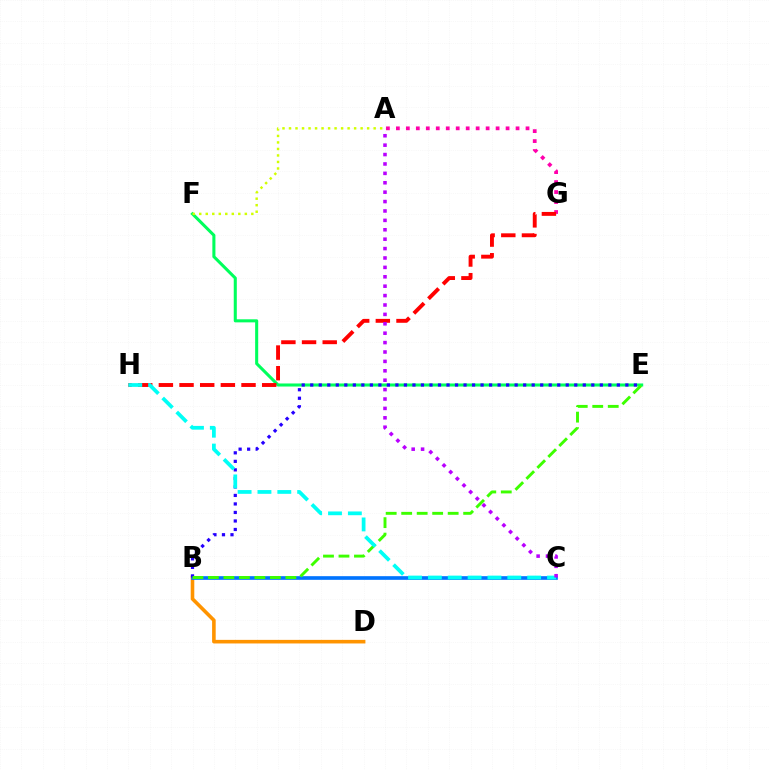{('B', 'D'): [{'color': '#ff9400', 'line_style': 'solid', 'thickness': 2.58}], ('E', 'F'): [{'color': '#00ff5c', 'line_style': 'solid', 'thickness': 2.2}], ('B', 'C'): [{'color': '#0074ff', 'line_style': 'solid', 'thickness': 2.63}], ('A', 'G'): [{'color': '#ff00ac', 'line_style': 'dotted', 'thickness': 2.71}], ('A', 'F'): [{'color': '#d1ff00', 'line_style': 'dotted', 'thickness': 1.77}], ('B', 'E'): [{'color': '#2500ff', 'line_style': 'dotted', 'thickness': 2.31}, {'color': '#3dff00', 'line_style': 'dashed', 'thickness': 2.1}], ('G', 'H'): [{'color': '#ff0000', 'line_style': 'dashed', 'thickness': 2.81}], ('C', 'H'): [{'color': '#00fff6', 'line_style': 'dashed', 'thickness': 2.7}], ('A', 'C'): [{'color': '#b900ff', 'line_style': 'dotted', 'thickness': 2.55}]}